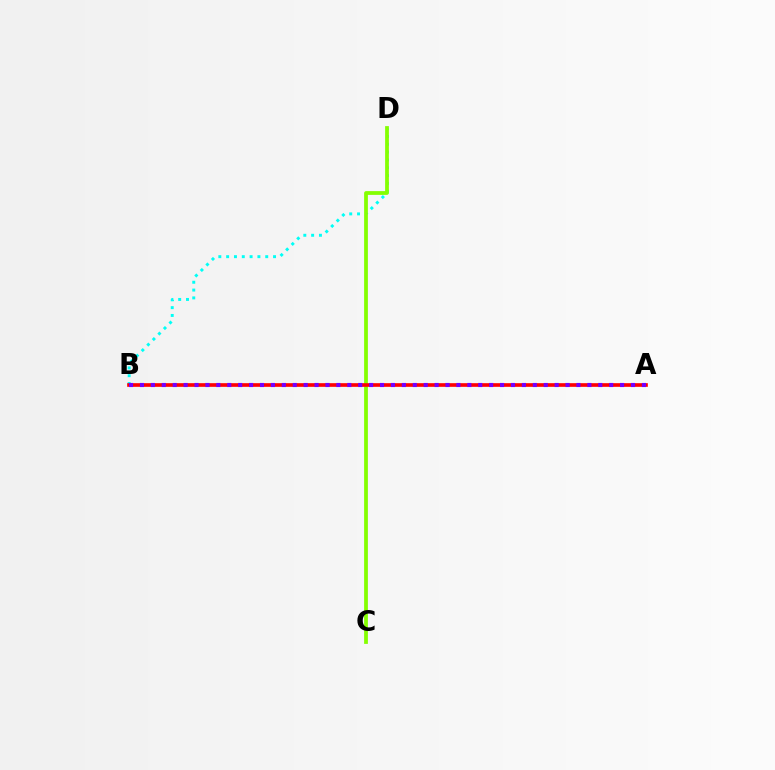{('B', 'D'): [{'color': '#00fff6', 'line_style': 'dotted', 'thickness': 2.12}], ('C', 'D'): [{'color': '#84ff00', 'line_style': 'solid', 'thickness': 2.7}], ('A', 'B'): [{'color': '#ff0000', 'line_style': 'solid', 'thickness': 2.63}, {'color': '#7200ff', 'line_style': 'dotted', 'thickness': 2.96}]}